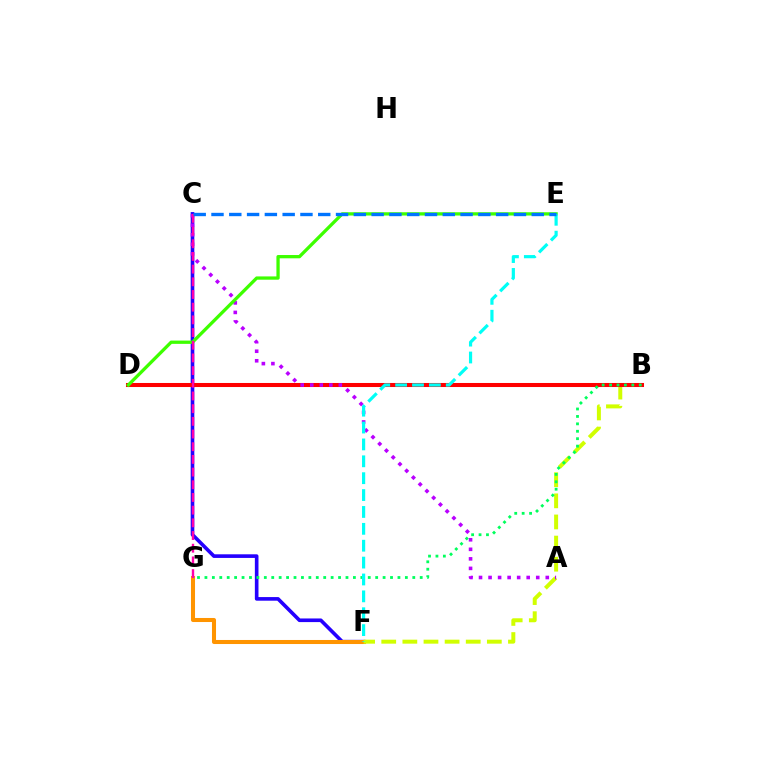{('C', 'F'): [{'color': '#2500ff', 'line_style': 'solid', 'thickness': 2.61}], ('F', 'G'): [{'color': '#ff9400', 'line_style': 'solid', 'thickness': 2.92}], ('B', 'F'): [{'color': '#d1ff00', 'line_style': 'dashed', 'thickness': 2.87}], ('B', 'D'): [{'color': '#ff0000', 'line_style': 'solid', 'thickness': 2.91}], ('B', 'G'): [{'color': '#00ff5c', 'line_style': 'dotted', 'thickness': 2.02}], ('A', 'C'): [{'color': '#b900ff', 'line_style': 'dotted', 'thickness': 2.59}], ('D', 'E'): [{'color': '#3dff00', 'line_style': 'solid', 'thickness': 2.37}], ('E', 'F'): [{'color': '#00fff6', 'line_style': 'dashed', 'thickness': 2.29}], ('C', 'G'): [{'color': '#ff00ac', 'line_style': 'dashed', 'thickness': 1.72}], ('C', 'E'): [{'color': '#0074ff', 'line_style': 'dashed', 'thickness': 2.42}]}